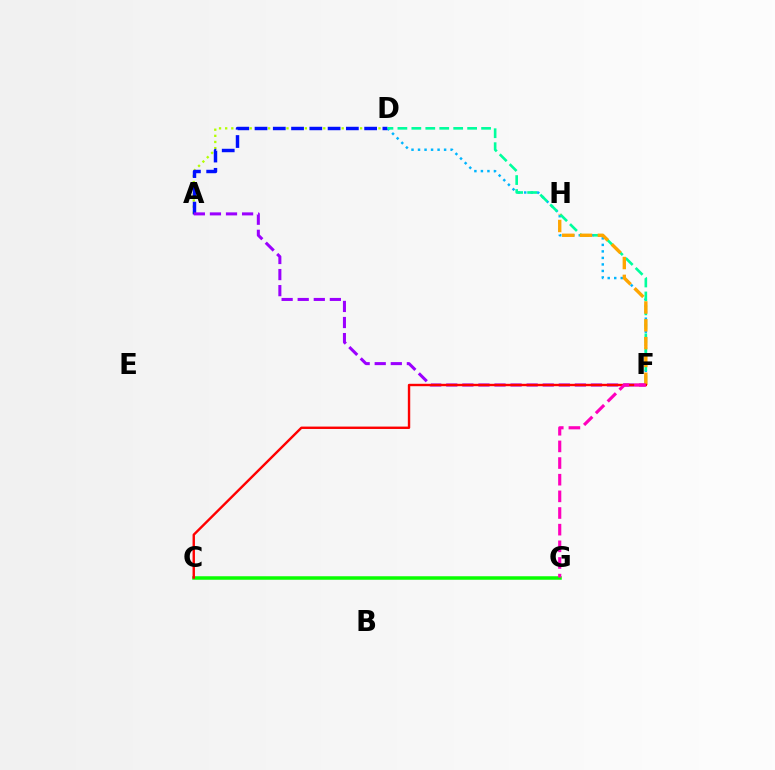{('C', 'G'): [{'color': '#08ff00', 'line_style': 'solid', 'thickness': 2.52}], ('D', 'F'): [{'color': '#00b5ff', 'line_style': 'dotted', 'thickness': 1.77}, {'color': '#00ff9d', 'line_style': 'dashed', 'thickness': 1.89}], ('A', 'D'): [{'color': '#b3ff00', 'line_style': 'dotted', 'thickness': 1.67}, {'color': '#0010ff', 'line_style': 'dashed', 'thickness': 2.48}], ('A', 'F'): [{'color': '#9b00ff', 'line_style': 'dashed', 'thickness': 2.18}], ('F', 'H'): [{'color': '#ffa500', 'line_style': 'dashed', 'thickness': 2.42}], ('C', 'F'): [{'color': '#ff0000', 'line_style': 'solid', 'thickness': 1.73}], ('F', 'G'): [{'color': '#ff00bd', 'line_style': 'dashed', 'thickness': 2.26}]}